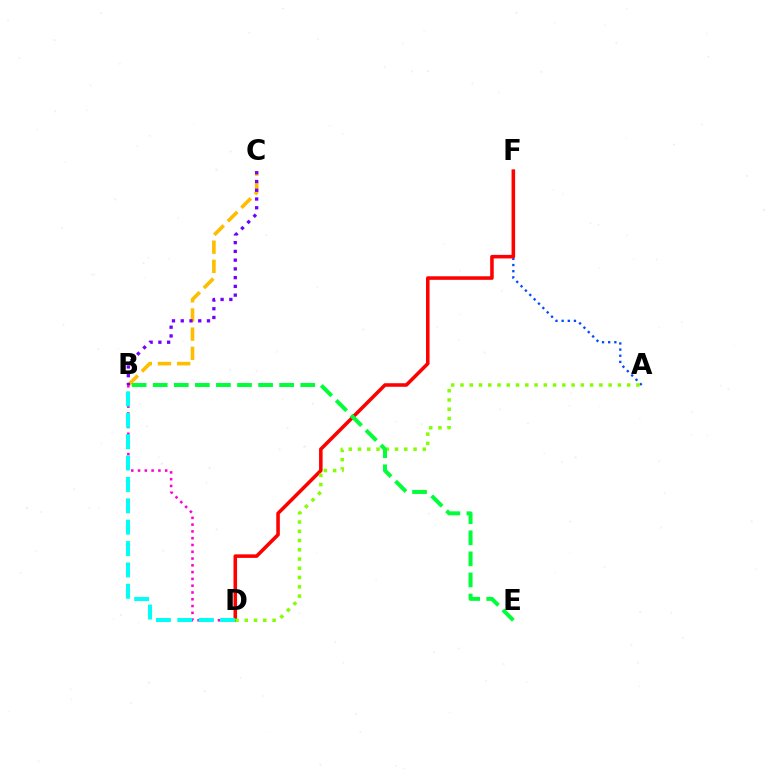{('B', 'C'): [{'color': '#ffbd00', 'line_style': 'dashed', 'thickness': 2.6}, {'color': '#7200ff', 'line_style': 'dotted', 'thickness': 2.38}], ('A', 'F'): [{'color': '#004bff', 'line_style': 'dotted', 'thickness': 1.67}], ('D', 'F'): [{'color': '#ff0000', 'line_style': 'solid', 'thickness': 2.56}], ('A', 'D'): [{'color': '#84ff00', 'line_style': 'dotted', 'thickness': 2.52}], ('B', 'E'): [{'color': '#00ff39', 'line_style': 'dashed', 'thickness': 2.86}], ('B', 'D'): [{'color': '#ff00cf', 'line_style': 'dotted', 'thickness': 1.84}, {'color': '#00fff6', 'line_style': 'dashed', 'thickness': 2.9}]}